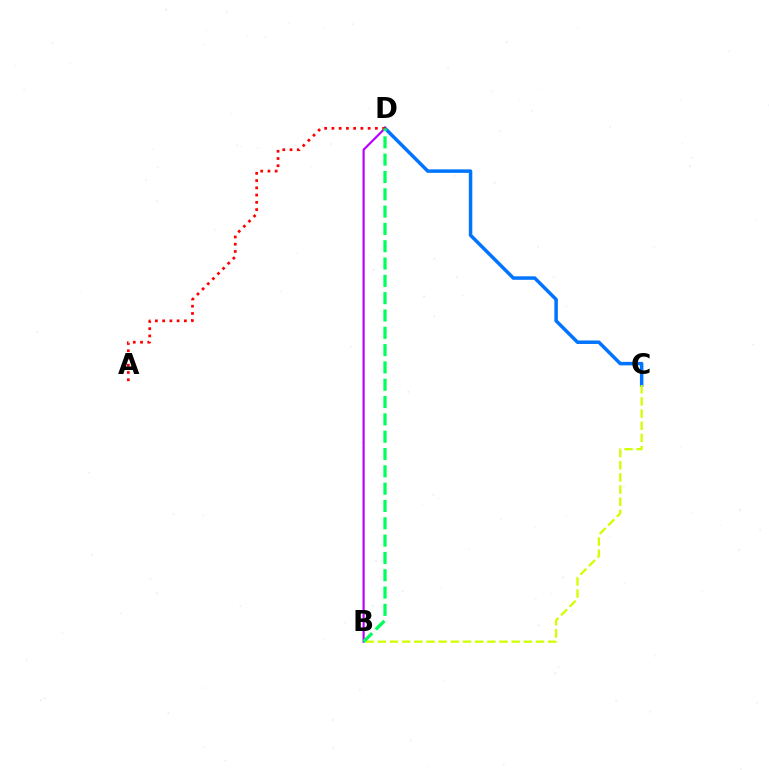{('C', 'D'): [{'color': '#0074ff', 'line_style': 'solid', 'thickness': 2.51}], ('B', 'D'): [{'color': '#b900ff', 'line_style': 'solid', 'thickness': 1.56}, {'color': '#00ff5c', 'line_style': 'dashed', 'thickness': 2.35}], ('B', 'C'): [{'color': '#d1ff00', 'line_style': 'dashed', 'thickness': 1.65}], ('A', 'D'): [{'color': '#ff0000', 'line_style': 'dotted', 'thickness': 1.97}]}